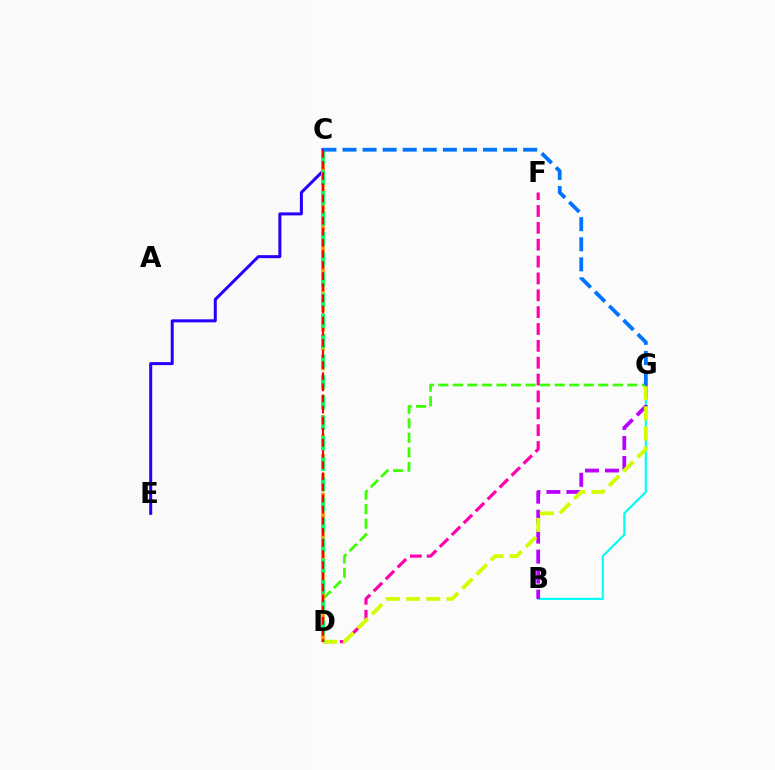{('C', 'E'): [{'color': '#2500ff', 'line_style': 'solid', 'thickness': 2.17}], ('D', 'F'): [{'color': '#ff00ac', 'line_style': 'dashed', 'thickness': 2.29}], ('B', 'G'): [{'color': '#00fff6', 'line_style': 'solid', 'thickness': 1.56}, {'color': '#b900ff', 'line_style': 'dashed', 'thickness': 2.71}], ('D', 'G'): [{'color': '#d1ff00', 'line_style': 'dashed', 'thickness': 2.74}, {'color': '#3dff00', 'line_style': 'dashed', 'thickness': 1.97}], ('C', 'D'): [{'color': '#ff9400', 'line_style': 'dashed', 'thickness': 2.64}, {'color': '#00ff5c', 'line_style': 'dashed', 'thickness': 2.78}, {'color': '#ff0000', 'line_style': 'dashed', 'thickness': 1.51}], ('C', 'G'): [{'color': '#0074ff', 'line_style': 'dashed', 'thickness': 2.73}]}